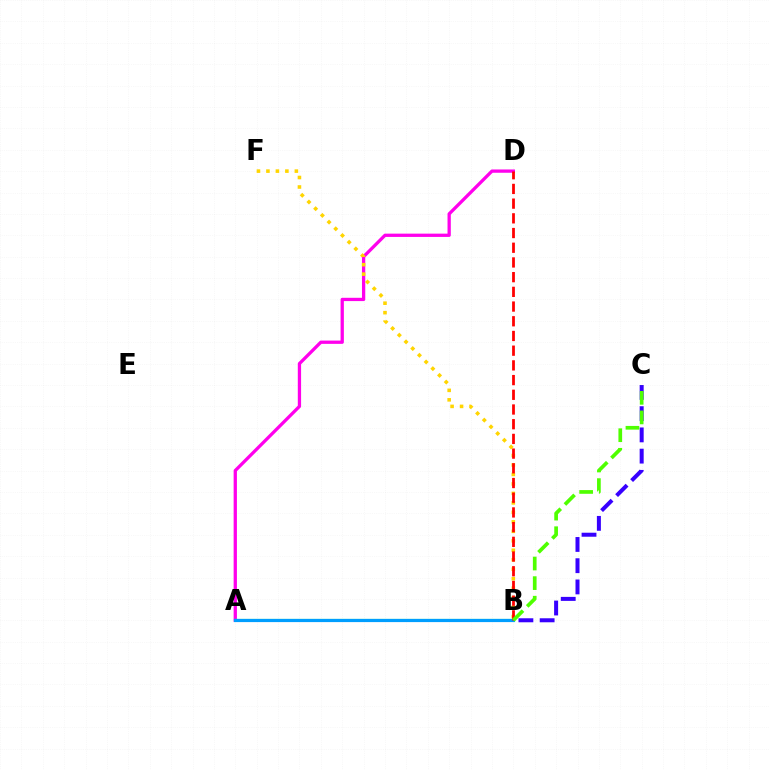{('A', 'D'): [{'color': '#ff00ed', 'line_style': 'solid', 'thickness': 2.37}], ('B', 'C'): [{'color': '#3700ff', 'line_style': 'dashed', 'thickness': 2.89}, {'color': '#4fff00', 'line_style': 'dashed', 'thickness': 2.66}], ('B', 'F'): [{'color': '#ffd500', 'line_style': 'dotted', 'thickness': 2.58}], ('A', 'B'): [{'color': '#00ff86', 'line_style': 'solid', 'thickness': 1.56}, {'color': '#009eff', 'line_style': 'solid', 'thickness': 2.3}], ('B', 'D'): [{'color': '#ff0000', 'line_style': 'dashed', 'thickness': 2.0}]}